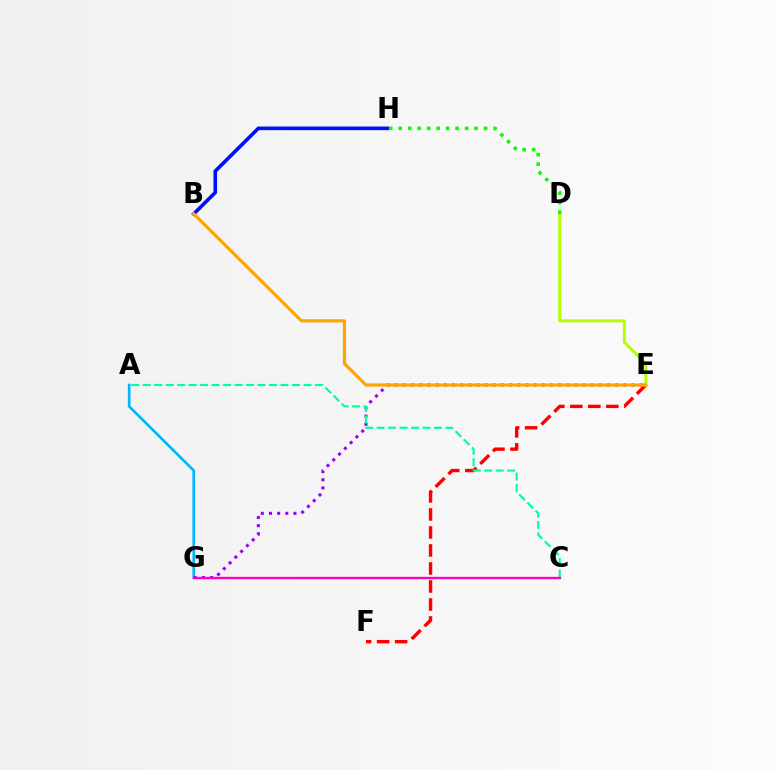{('A', 'G'): [{'color': '#00b5ff', 'line_style': 'solid', 'thickness': 1.9}], ('B', 'H'): [{'color': '#0010ff', 'line_style': 'solid', 'thickness': 2.61}], ('E', 'F'): [{'color': '#ff0000', 'line_style': 'dashed', 'thickness': 2.45}], ('E', 'G'): [{'color': '#9b00ff', 'line_style': 'dotted', 'thickness': 2.22}], ('D', 'E'): [{'color': '#b3ff00', 'line_style': 'solid', 'thickness': 2.11}], ('B', 'E'): [{'color': '#ffa500', 'line_style': 'solid', 'thickness': 2.28}], ('A', 'C'): [{'color': '#00ff9d', 'line_style': 'dashed', 'thickness': 1.56}], ('C', 'G'): [{'color': '#ff00bd', 'line_style': 'solid', 'thickness': 1.69}], ('D', 'H'): [{'color': '#08ff00', 'line_style': 'dotted', 'thickness': 2.58}]}